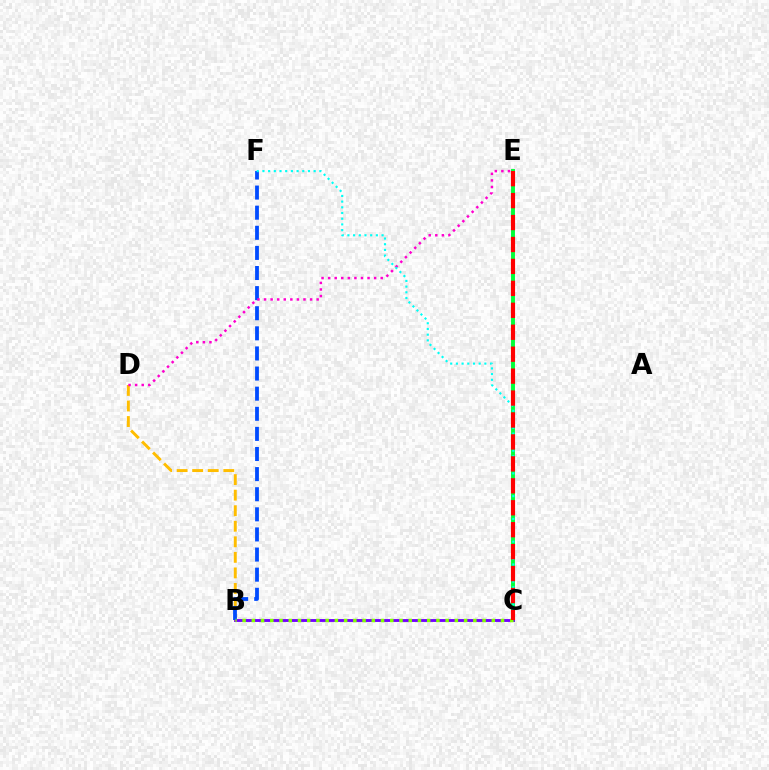{('C', 'E'): [{'color': '#00ff39', 'line_style': 'solid', 'thickness': 2.82}, {'color': '#ff0000', 'line_style': 'dashed', 'thickness': 2.98}], ('B', 'C'): [{'color': '#7200ff', 'line_style': 'solid', 'thickness': 2.06}, {'color': '#84ff00', 'line_style': 'dotted', 'thickness': 2.51}], ('B', 'D'): [{'color': '#ffbd00', 'line_style': 'dashed', 'thickness': 2.11}], ('B', 'F'): [{'color': '#004bff', 'line_style': 'dashed', 'thickness': 2.73}], ('D', 'E'): [{'color': '#ff00cf', 'line_style': 'dotted', 'thickness': 1.79}], ('C', 'F'): [{'color': '#00fff6', 'line_style': 'dotted', 'thickness': 1.55}]}